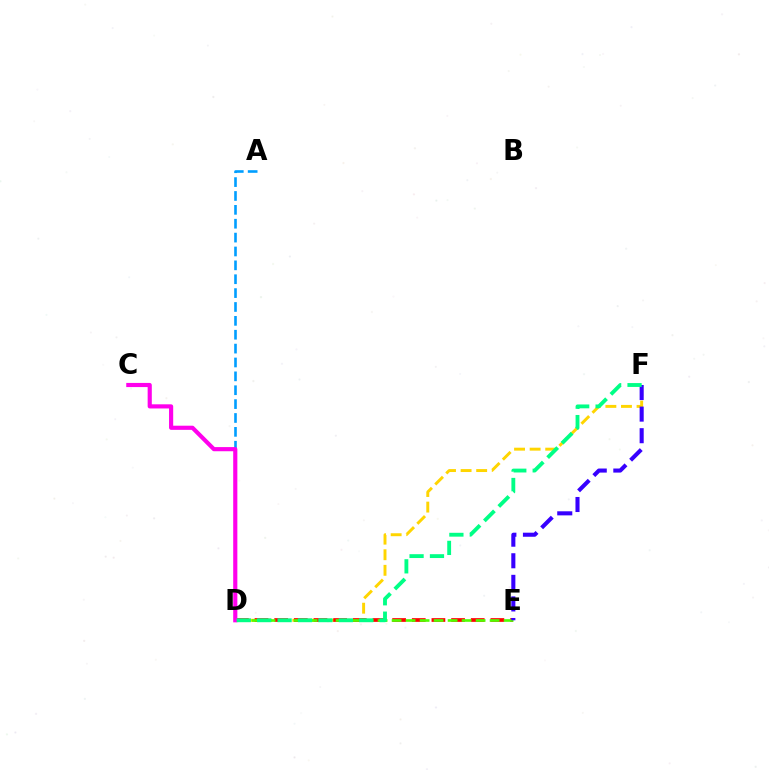{('A', 'D'): [{'color': '#009eff', 'line_style': 'dashed', 'thickness': 1.88}], ('D', 'F'): [{'color': '#ffd500', 'line_style': 'dashed', 'thickness': 2.12}, {'color': '#00ff86', 'line_style': 'dashed', 'thickness': 2.77}], ('D', 'E'): [{'color': '#ff0000', 'line_style': 'dashed', 'thickness': 2.67}, {'color': '#4fff00', 'line_style': 'dashed', 'thickness': 1.9}], ('E', 'F'): [{'color': '#3700ff', 'line_style': 'dashed', 'thickness': 2.93}], ('C', 'D'): [{'color': '#ff00ed', 'line_style': 'solid', 'thickness': 2.99}]}